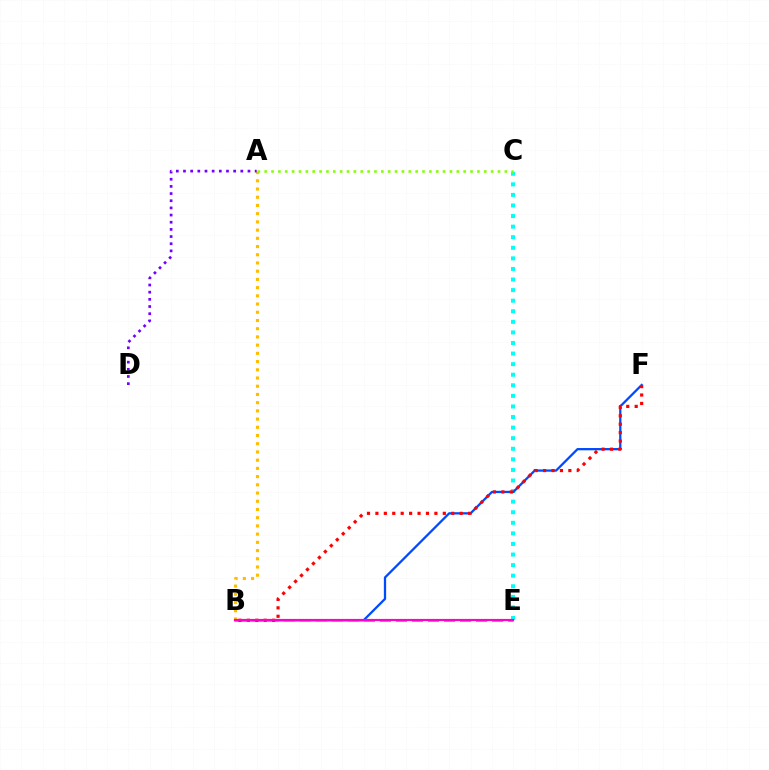{('C', 'E'): [{'color': '#00fff6', 'line_style': 'dotted', 'thickness': 2.87}], ('A', 'B'): [{'color': '#ffbd00', 'line_style': 'dotted', 'thickness': 2.23}], ('B', 'F'): [{'color': '#004bff', 'line_style': 'solid', 'thickness': 1.64}, {'color': '#ff0000', 'line_style': 'dotted', 'thickness': 2.29}], ('B', 'E'): [{'color': '#00ff39', 'line_style': 'dashed', 'thickness': 2.18}, {'color': '#ff00cf', 'line_style': 'solid', 'thickness': 1.56}], ('A', 'D'): [{'color': '#7200ff', 'line_style': 'dotted', 'thickness': 1.95}], ('A', 'C'): [{'color': '#84ff00', 'line_style': 'dotted', 'thickness': 1.86}]}